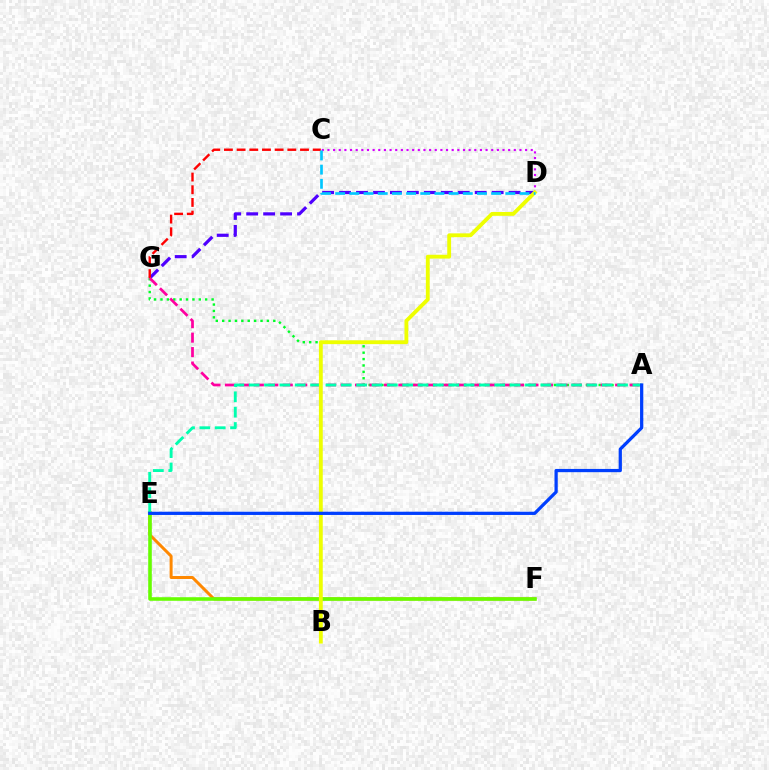{('C', 'D'): [{'color': '#d600ff', 'line_style': 'dotted', 'thickness': 1.53}, {'color': '#00c7ff', 'line_style': 'dashed', 'thickness': 1.93}], ('A', 'G'): [{'color': '#00ff27', 'line_style': 'dotted', 'thickness': 1.74}, {'color': '#ff00a0', 'line_style': 'dashed', 'thickness': 1.96}], ('D', 'G'): [{'color': '#4f00ff', 'line_style': 'dashed', 'thickness': 2.3}], ('E', 'F'): [{'color': '#ff8800', 'line_style': 'solid', 'thickness': 2.14}, {'color': '#66ff00', 'line_style': 'solid', 'thickness': 2.58}], ('C', 'G'): [{'color': '#ff0000', 'line_style': 'dashed', 'thickness': 1.72}], ('A', 'E'): [{'color': '#00ffaf', 'line_style': 'dashed', 'thickness': 2.09}, {'color': '#003fff', 'line_style': 'solid', 'thickness': 2.33}], ('B', 'D'): [{'color': '#eeff00', 'line_style': 'solid', 'thickness': 2.76}]}